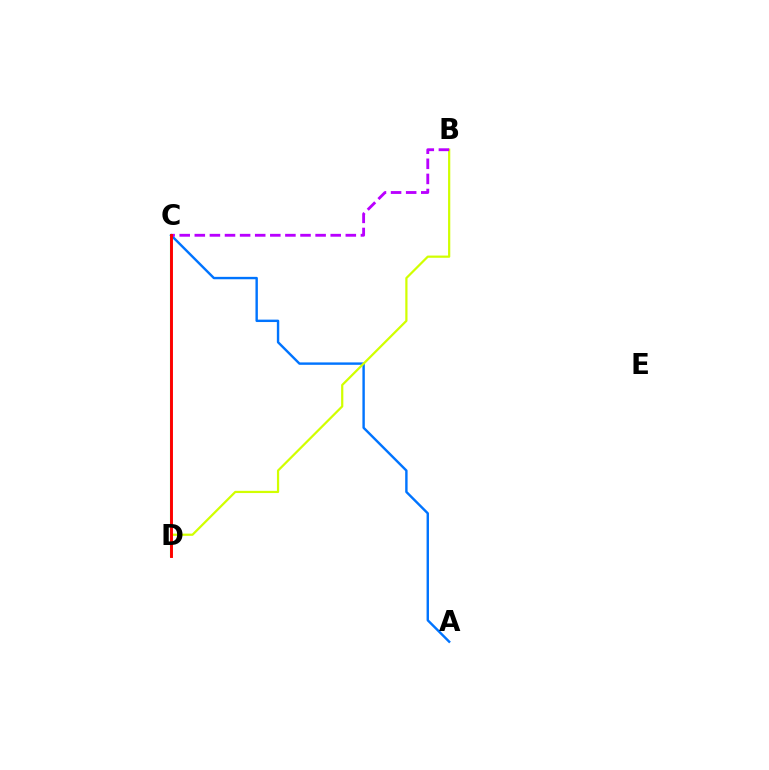{('C', 'D'): [{'color': '#00ff5c', 'line_style': 'solid', 'thickness': 1.52}, {'color': '#ff0000', 'line_style': 'solid', 'thickness': 2.09}], ('A', 'C'): [{'color': '#0074ff', 'line_style': 'solid', 'thickness': 1.73}], ('B', 'D'): [{'color': '#d1ff00', 'line_style': 'solid', 'thickness': 1.6}], ('B', 'C'): [{'color': '#b900ff', 'line_style': 'dashed', 'thickness': 2.05}]}